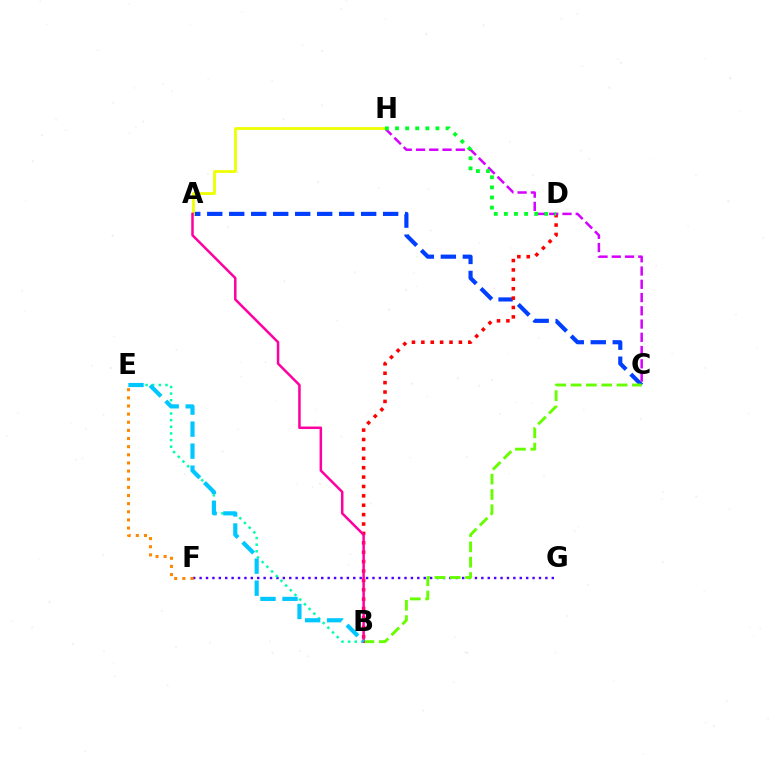{('F', 'G'): [{'color': '#4f00ff', 'line_style': 'dotted', 'thickness': 1.74}], ('B', 'E'): [{'color': '#00ffaf', 'line_style': 'dotted', 'thickness': 1.8}, {'color': '#00c7ff', 'line_style': 'dashed', 'thickness': 2.99}], ('A', 'C'): [{'color': '#003fff', 'line_style': 'dashed', 'thickness': 2.99}], ('B', 'D'): [{'color': '#ff0000', 'line_style': 'dotted', 'thickness': 2.55}], ('C', 'H'): [{'color': '#d600ff', 'line_style': 'dashed', 'thickness': 1.8}], ('A', 'H'): [{'color': '#eeff00', 'line_style': 'solid', 'thickness': 2.0}], ('D', 'H'): [{'color': '#00ff27', 'line_style': 'dotted', 'thickness': 2.75}], ('B', 'C'): [{'color': '#66ff00', 'line_style': 'dashed', 'thickness': 2.08}], ('A', 'B'): [{'color': '#ff00a0', 'line_style': 'solid', 'thickness': 1.81}], ('E', 'F'): [{'color': '#ff8800', 'line_style': 'dotted', 'thickness': 2.21}]}